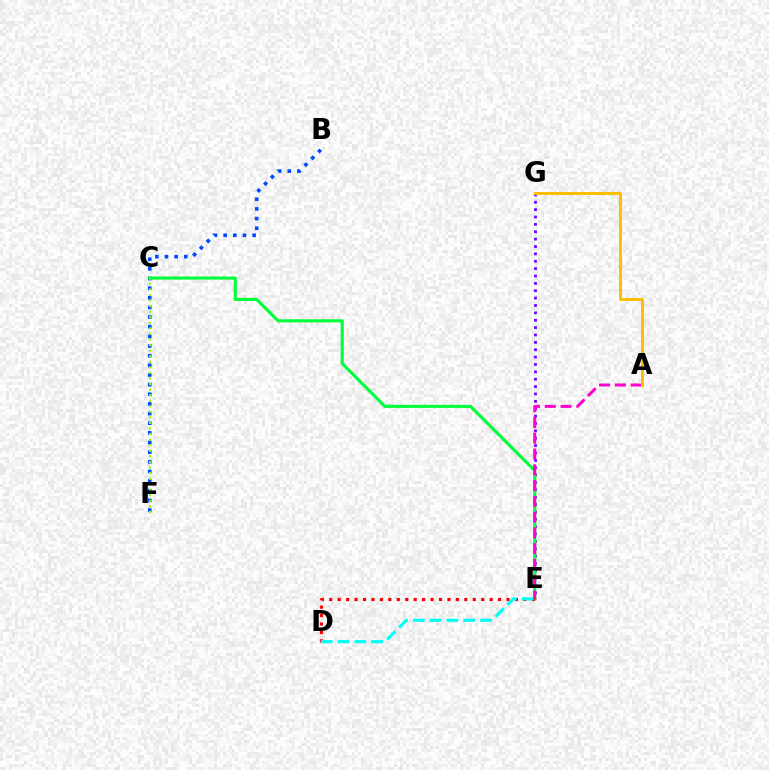{('B', 'F'): [{'color': '#004bff', 'line_style': 'dotted', 'thickness': 2.62}], ('E', 'G'): [{'color': '#7200ff', 'line_style': 'dotted', 'thickness': 2.0}], ('C', 'E'): [{'color': '#00ff39', 'line_style': 'solid', 'thickness': 2.23}], ('A', 'E'): [{'color': '#ff00cf', 'line_style': 'dashed', 'thickness': 2.15}], ('D', 'E'): [{'color': '#ff0000', 'line_style': 'dotted', 'thickness': 2.29}, {'color': '#00fff6', 'line_style': 'dashed', 'thickness': 2.28}], ('C', 'F'): [{'color': '#84ff00', 'line_style': 'dotted', 'thickness': 1.51}], ('A', 'G'): [{'color': '#ffbd00', 'line_style': 'solid', 'thickness': 2.1}]}